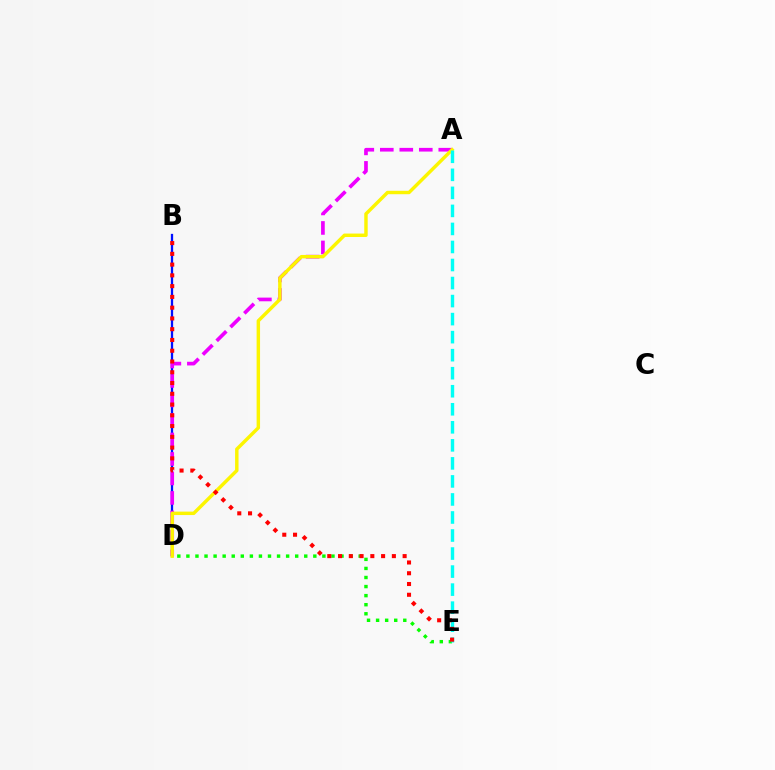{('B', 'D'): [{'color': '#0010ff', 'line_style': 'solid', 'thickness': 1.64}], ('A', 'D'): [{'color': '#ee00ff', 'line_style': 'dashed', 'thickness': 2.65}, {'color': '#fcf500', 'line_style': 'solid', 'thickness': 2.47}], ('D', 'E'): [{'color': '#08ff00', 'line_style': 'dotted', 'thickness': 2.46}], ('A', 'E'): [{'color': '#00fff6', 'line_style': 'dashed', 'thickness': 2.45}], ('B', 'E'): [{'color': '#ff0000', 'line_style': 'dotted', 'thickness': 2.92}]}